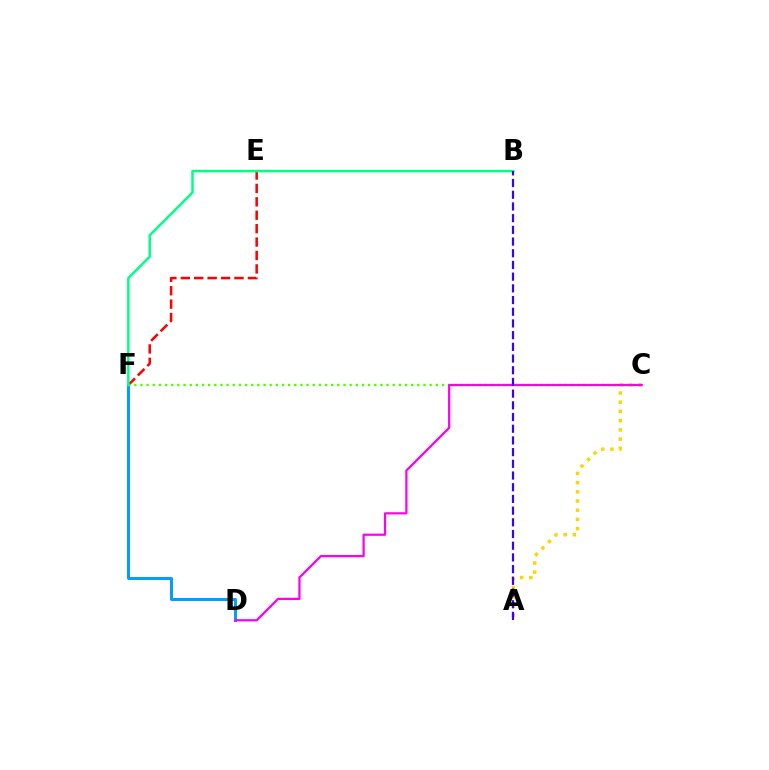{('E', 'F'): [{'color': '#ff0000', 'line_style': 'dashed', 'thickness': 1.82}], ('A', 'C'): [{'color': '#ffd500', 'line_style': 'dotted', 'thickness': 2.5}], ('D', 'F'): [{'color': '#009eff', 'line_style': 'solid', 'thickness': 2.14}], ('C', 'F'): [{'color': '#4fff00', 'line_style': 'dotted', 'thickness': 1.67}], ('B', 'F'): [{'color': '#00ff86', 'line_style': 'solid', 'thickness': 1.77}], ('C', 'D'): [{'color': '#ff00ed', 'line_style': 'solid', 'thickness': 1.61}], ('A', 'B'): [{'color': '#3700ff', 'line_style': 'dashed', 'thickness': 1.59}]}